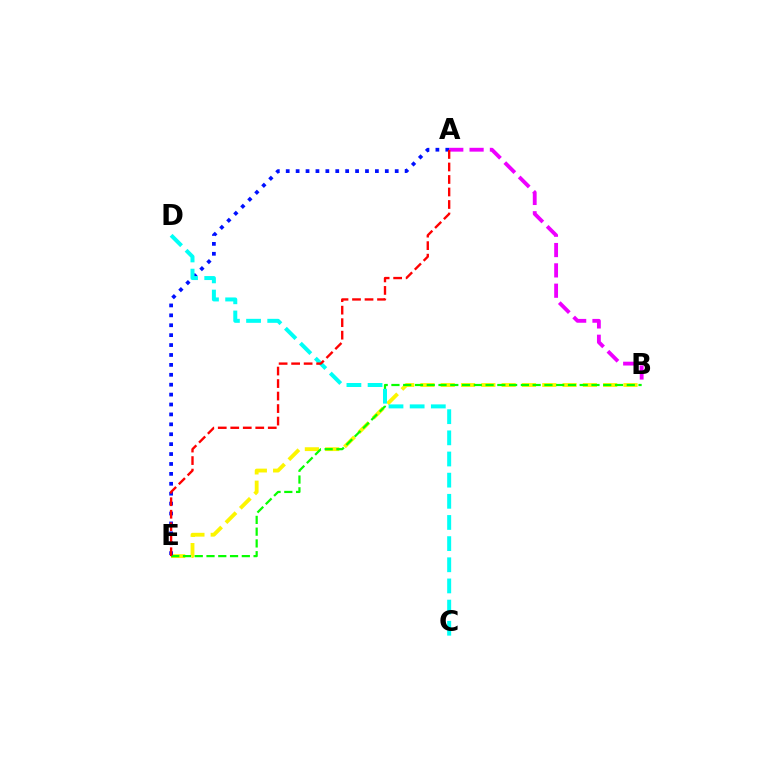{('A', 'B'): [{'color': '#ee00ff', 'line_style': 'dashed', 'thickness': 2.76}], ('B', 'E'): [{'color': '#fcf500', 'line_style': 'dashed', 'thickness': 2.76}, {'color': '#08ff00', 'line_style': 'dashed', 'thickness': 1.6}], ('A', 'E'): [{'color': '#0010ff', 'line_style': 'dotted', 'thickness': 2.69}, {'color': '#ff0000', 'line_style': 'dashed', 'thickness': 1.7}], ('C', 'D'): [{'color': '#00fff6', 'line_style': 'dashed', 'thickness': 2.87}]}